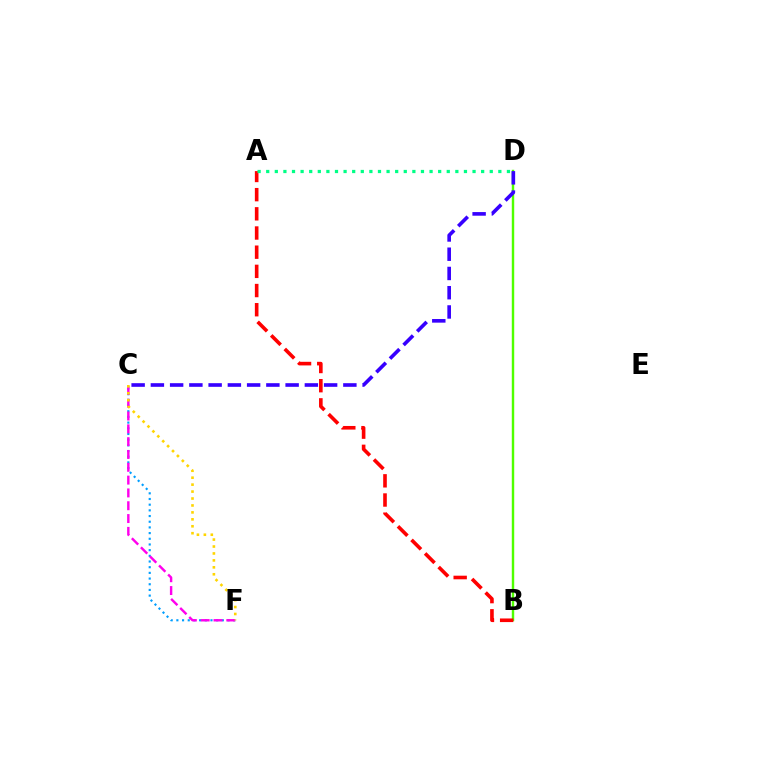{('C', 'F'): [{'color': '#009eff', 'line_style': 'dotted', 'thickness': 1.54}, {'color': '#ff00ed', 'line_style': 'dashed', 'thickness': 1.74}, {'color': '#ffd500', 'line_style': 'dotted', 'thickness': 1.89}], ('B', 'D'): [{'color': '#4fff00', 'line_style': 'solid', 'thickness': 1.74}], ('A', 'B'): [{'color': '#ff0000', 'line_style': 'dashed', 'thickness': 2.61}], ('C', 'D'): [{'color': '#3700ff', 'line_style': 'dashed', 'thickness': 2.61}], ('A', 'D'): [{'color': '#00ff86', 'line_style': 'dotted', 'thickness': 2.34}]}